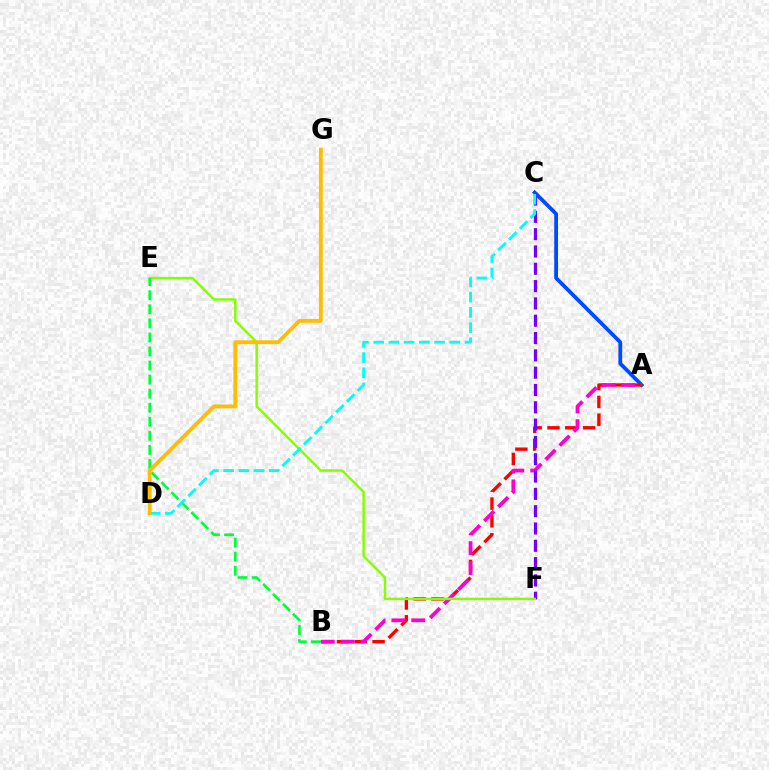{('A', 'C'): [{'color': '#004bff', 'line_style': 'solid', 'thickness': 2.73}], ('A', 'B'): [{'color': '#ff0000', 'line_style': 'dashed', 'thickness': 2.42}, {'color': '#ff00cf', 'line_style': 'dashed', 'thickness': 2.7}], ('C', 'F'): [{'color': '#7200ff', 'line_style': 'dashed', 'thickness': 2.35}], ('E', 'F'): [{'color': '#84ff00', 'line_style': 'solid', 'thickness': 1.76}], ('B', 'E'): [{'color': '#00ff39', 'line_style': 'dashed', 'thickness': 1.91}], ('C', 'D'): [{'color': '#00fff6', 'line_style': 'dashed', 'thickness': 2.07}], ('D', 'G'): [{'color': '#ffbd00', 'line_style': 'solid', 'thickness': 2.74}]}